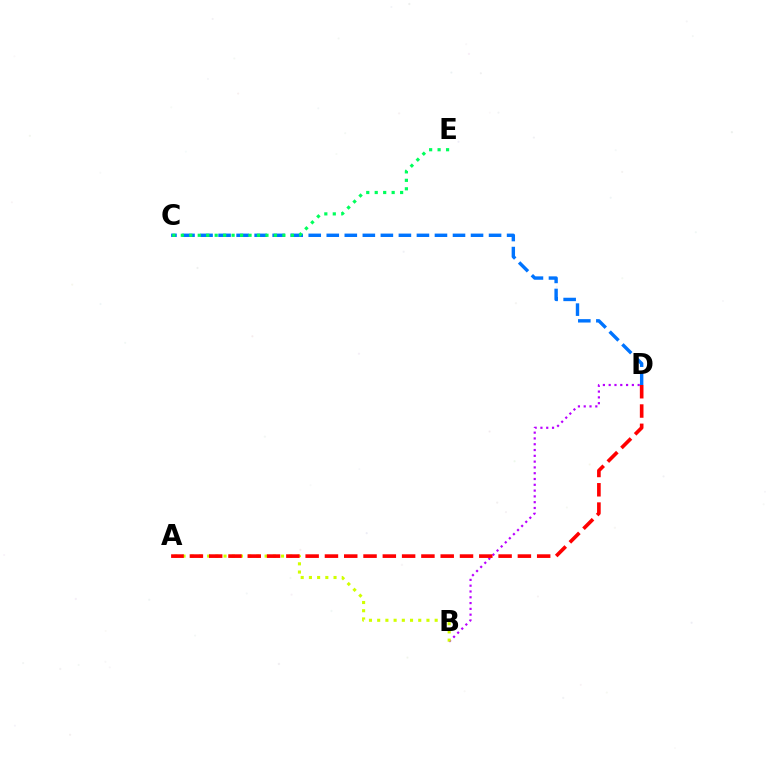{('B', 'D'): [{'color': '#b900ff', 'line_style': 'dotted', 'thickness': 1.57}], ('A', 'B'): [{'color': '#d1ff00', 'line_style': 'dotted', 'thickness': 2.23}], ('A', 'D'): [{'color': '#ff0000', 'line_style': 'dashed', 'thickness': 2.62}], ('C', 'D'): [{'color': '#0074ff', 'line_style': 'dashed', 'thickness': 2.45}], ('C', 'E'): [{'color': '#00ff5c', 'line_style': 'dotted', 'thickness': 2.3}]}